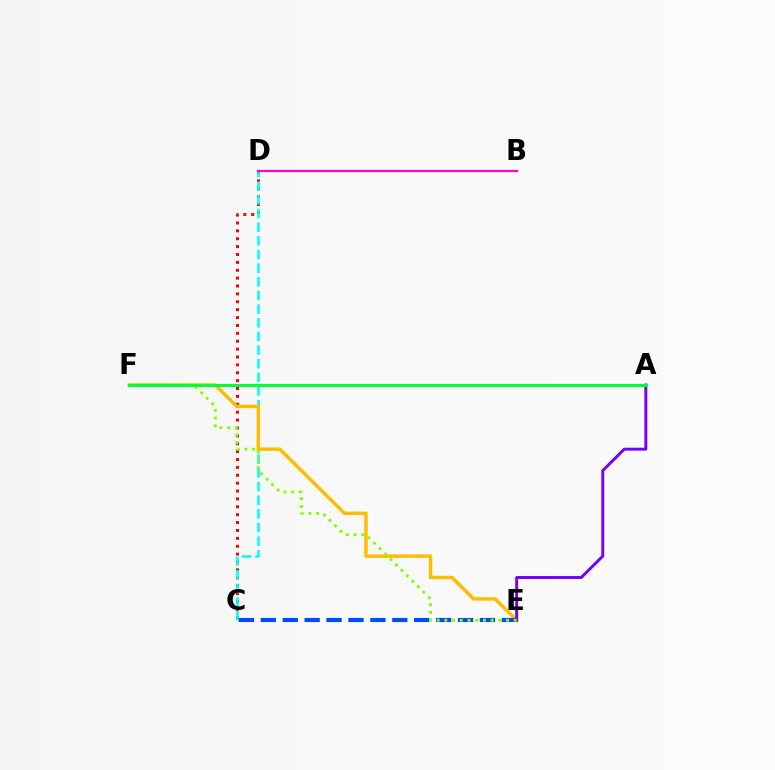{('C', 'D'): [{'color': '#ff0000', 'line_style': 'dotted', 'thickness': 2.14}, {'color': '#00fff6', 'line_style': 'dashed', 'thickness': 1.85}], ('E', 'F'): [{'color': '#ffbd00', 'line_style': 'solid', 'thickness': 2.5}, {'color': '#84ff00', 'line_style': 'dotted', 'thickness': 2.09}], ('B', 'D'): [{'color': '#ff00cf', 'line_style': 'solid', 'thickness': 1.59}], ('C', 'E'): [{'color': '#004bff', 'line_style': 'dashed', 'thickness': 2.98}], ('A', 'E'): [{'color': '#7200ff', 'line_style': 'solid', 'thickness': 2.11}], ('A', 'F'): [{'color': '#00ff39', 'line_style': 'solid', 'thickness': 2.2}]}